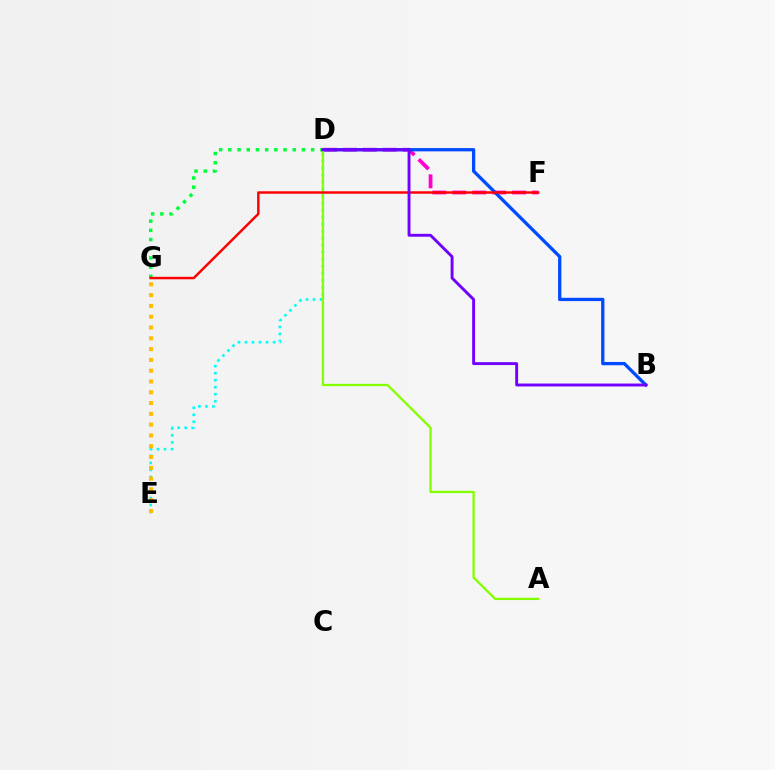{('D', 'F'): [{'color': '#ff00cf', 'line_style': 'dashed', 'thickness': 2.71}], ('B', 'D'): [{'color': '#004bff', 'line_style': 'solid', 'thickness': 2.37}, {'color': '#7200ff', 'line_style': 'solid', 'thickness': 2.09}], ('D', 'E'): [{'color': '#00fff6', 'line_style': 'dotted', 'thickness': 1.91}], ('E', 'G'): [{'color': '#ffbd00', 'line_style': 'dotted', 'thickness': 2.93}], ('A', 'D'): [{'color': '#84ff00', 'line_style': 'solid', 'thickness': 1.65}], ('D', 'G'): [{'color': '#00ff39', 'line_style': 'dotted', 'thickness': 2.5}], ('F', 'G'): [{'color': '#ff0000', 'line_style': 'solid', 'thickness': 1.76}]}